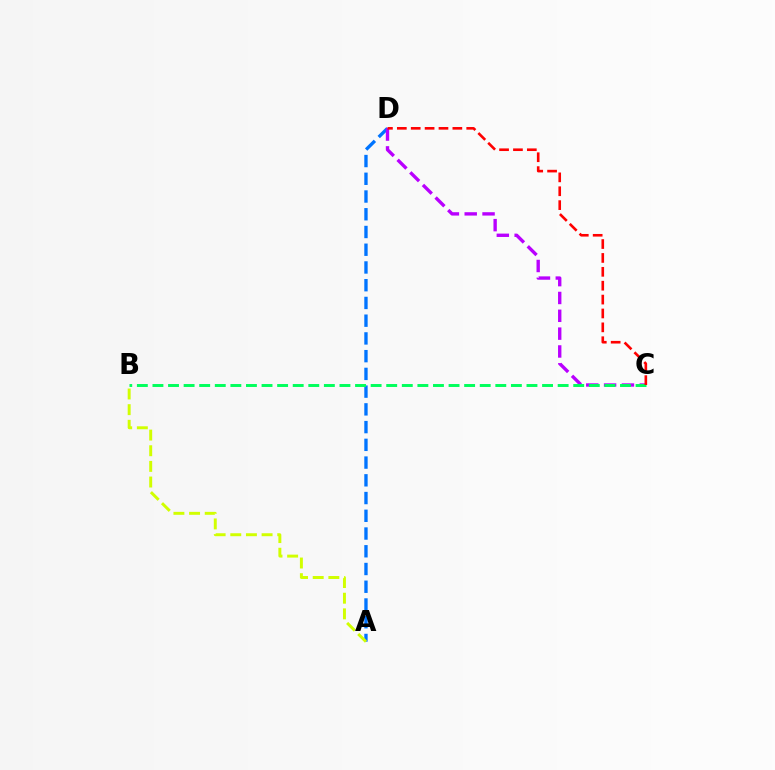{('A', 'D'): [{'color': '#0074ff', 'line_style': 'dashed', 'thickness': 2.41}], ('C', 'D'): [{'color': '#b900ff', 'line_style': 'dashed', 'thickness': 2.42}, {'color': '#ff0000', 'line_style': 'dashed', 'thickness': 1.89}], ('A', 'B'): [{'color': '#d1ff00', 'line_style': 'dashed', 'thickness': 2.13}], ('B', 'C'): [{'color': '#00ff5c', 'line_style': 'dashed', 'thickness': 2.12}]}